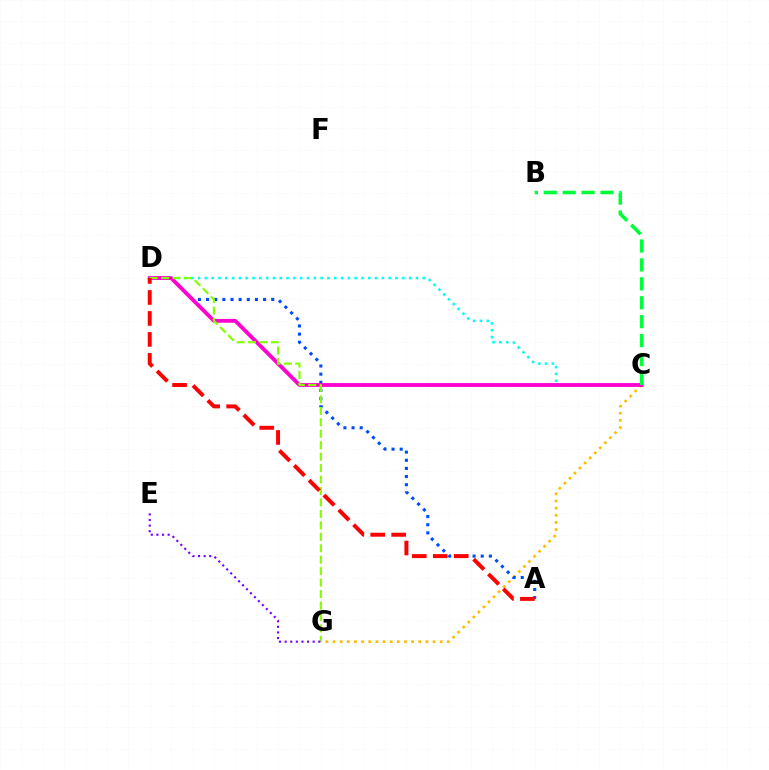{('C', 'G'): [{'color': '#ffbd00', 'line_style': 'dotted', 'thickness': 1.94}], ('A', 'D'): [{'color': '#004bff', 'line_style': 'dotted', 'thickness': 2.21}, {'color': '#ff0000', 'line_style': 'dashed', 'thickness': 2.85}], ('C', 'D'): [{'color': '#00fff6', 'line_style': 'dotted', 'thickness': 1.85}, {'color': '#ff00cf', 'line_style': 'solid', 'thickness': 2.76}], ('D', 'G'): [{'color': '#84ff00', 'line_style': 'dashed', 'thickness': 1.56}], ('B', 'C'): [{'color': '#00ff39', 'line_style': 'dashed', 'thickness': 2.57}], ('E', 'G'): [{'color': '#7200ff', 'line_style': 'dotted', 'thickness': 1.52}]}